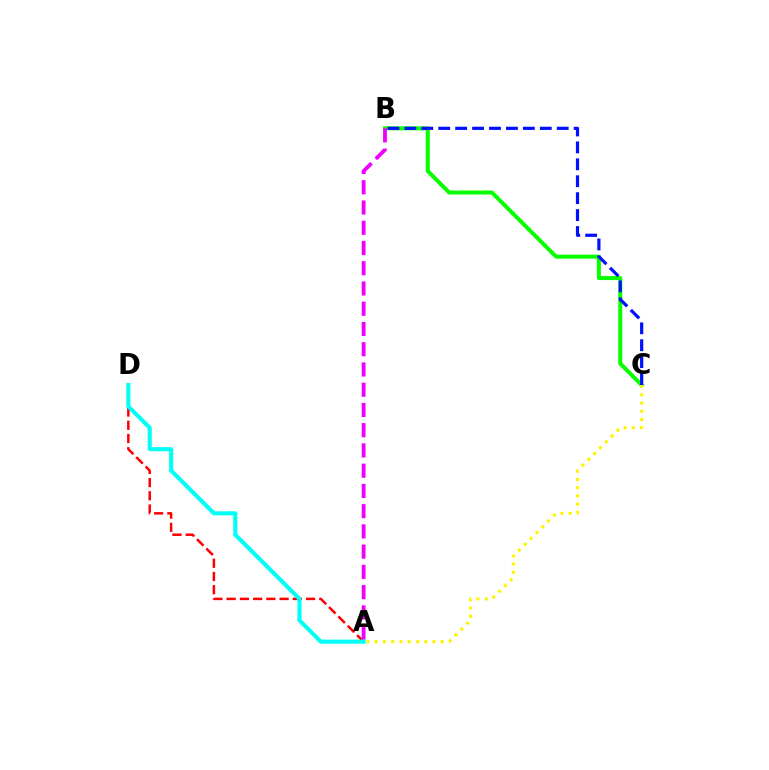{('A', 'D'): [{'color': '#ff0000', 'line_style': 'dashed', 'thickness': 1.8}, {'color': '#00fff6', 'line_style': 'solid', 'thickness': 2.94}], ('B', 'C'): [{'color': '#08ff00', 'line_style': 'solid', 'thickness': 2.87}, {'color': '#0010ff', 'line_style': 'dashed', 'thickness': 2.3}], ('A', 'B'): [{'color': '#ee00ff', 'line_style': 'dashed', 'thickness': 2.75}], ('A', 'C'): [{'color': '#fcf500', 'line_style': 'dotted', 'thickness': 2.24}]}